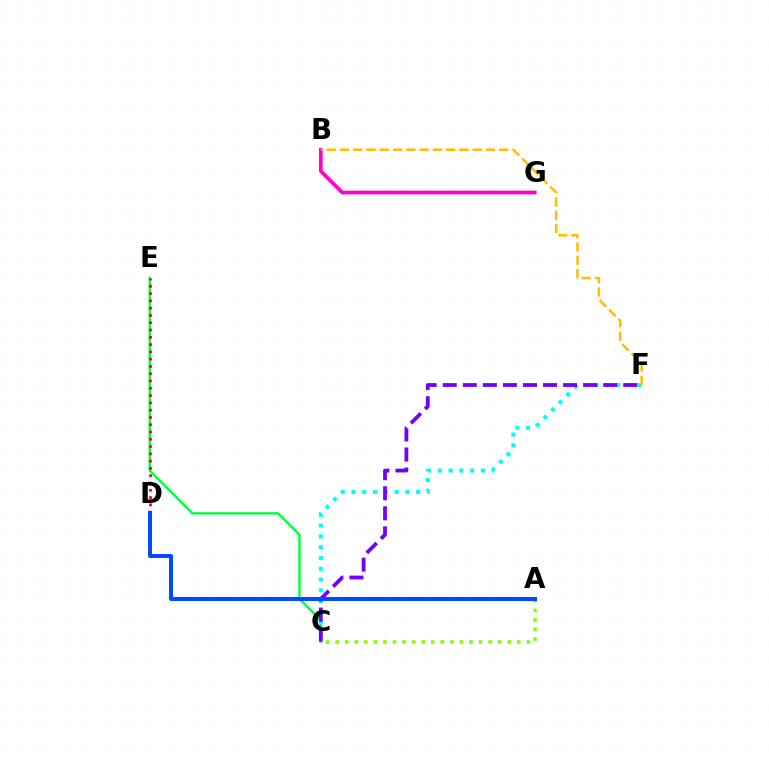{('C', 'E'): [{'color': '#00ff39', 'line_style': 'solid', 'thickness': 1.71}], ('A', 'C'): [{'color': '#84ff00', 'line_style': 'dotted', 'thickness': 2.6}], ('C', 'F'): [{'color': '#00fff6', 'line_style': 'dotted', 'thickness': 2.93}, {'color': '#7200ff', 'line_style': 'dashed', 'thickness': 2.72}], ('D', 'E'): [{'color': '#ff0000', 'line_style': 'dotted', 'thickness': 1.98}], ('B', 'G'): [{'color': '#ff00cf', 'line_style': 'solid', 'thickness': 2.67}], ('A', 'D'): [{'color': '#004bff', 'line_style': 'solid', 'thickness': 2.88}], ('B', 'F'): [{'color': '#ffbd00', 'line_style': 'dashed', 'thickness': 1.8}]}